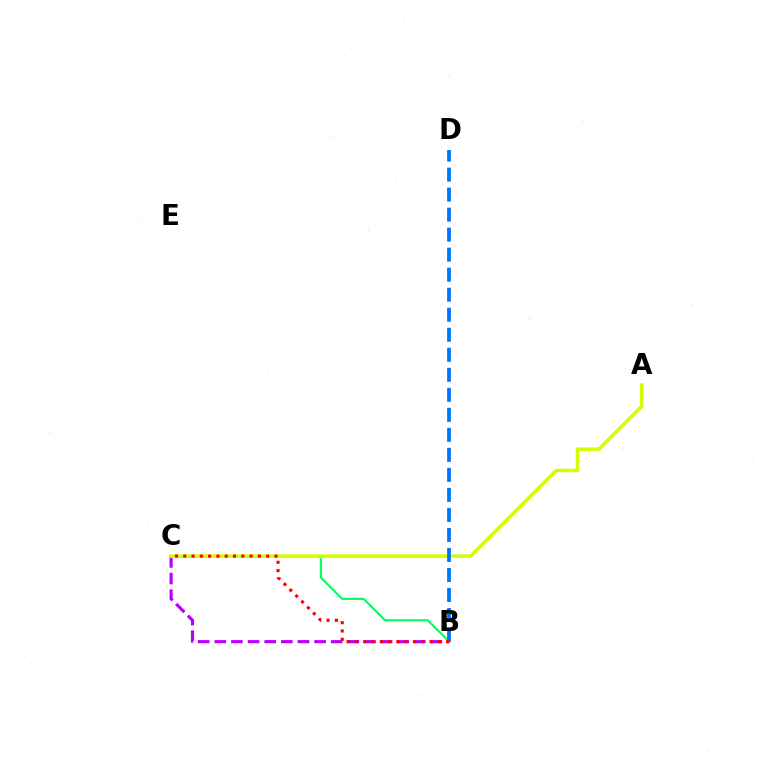{('B', 'C'): [{'color': '#b900ff', 'line_style': 'dashed', 'thickness': 2.26}, {'color': '#00ff5c', 'line_style': 'solid', 'thickness': 1.54}, {'color': '#ff0000', 'line_style': 'dotted', 'thickness': 2.25}], ('A', 'C'): [{'color': '#d1ff00', 'line_style': 'solid', 'thickness': 2.56}], ('B', 'D'): [{'color': '#0074ff', 'line_style': 'dashed', 'thickness': 2.72}]}